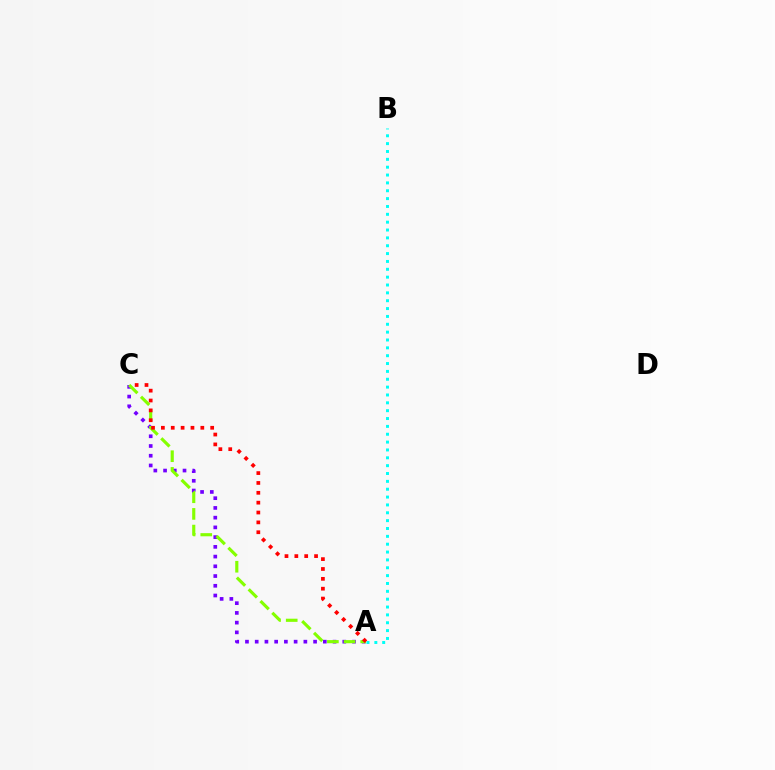{('A', 'C'): [{'color': '#7200ff', 'line_style': 'dotted', 'thickness': 2.64}, {'color': '#84ff00', 'line_style': 'dashed', 'thickness': 2.26}, {'color': '#ff0000', 'line_style': 'dotted', 'thickness': 2.68}], ('A', 'B'): [{'color': '#00fff6', 'line_style': 'dotted', 'thickness': 2.13}]}